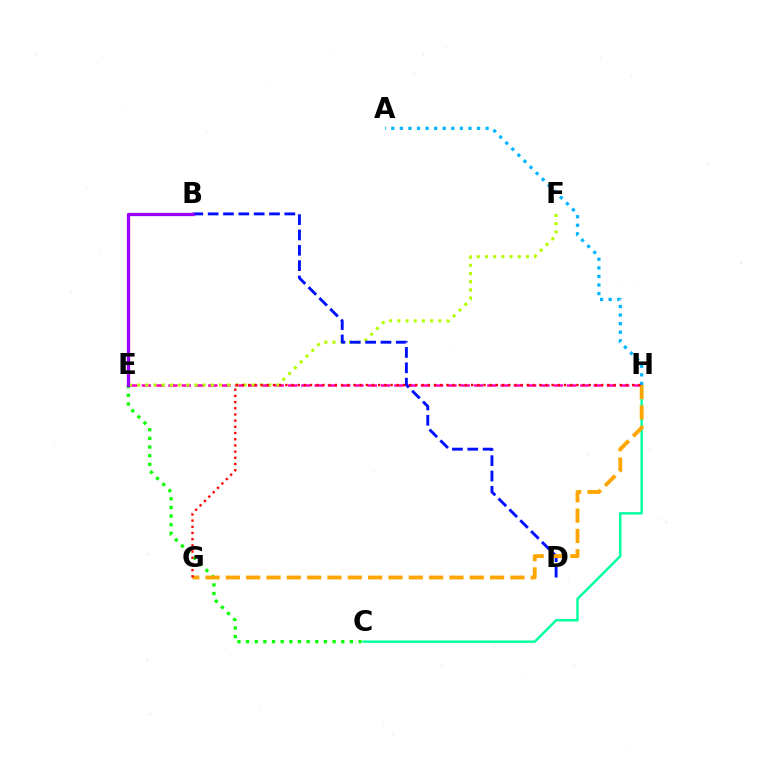{('C', 'E'): [{'color': '#08ff00', 'line_style': 'dotted', 'thickness': 2.35}], ('C', 'H'): [{'color': '#00ff9d', 'line_style': 'solid', 'thickness': 1.74}], ('E', 'H'): [{'color': '#ff00bd', 'line_style': 'dashed', 'thickness': 1.8}], ('E', 'F'): [{'color': '#b3ff00', 'line_style': 'dotted', 'thickness': 2.23}], ('B', 'D'): [{'color': '#0010ff', 'line_style': 'dashed', 'thickness': 2.08}], ('A', 'H'): [{'color': '#00b5ff', 'line_style': 'dotted', 'thickness': 2.33}], ('G', 'H'): [{'color': '#ffa500', 'line_style': 'dashed', 'thickness': 2.76}, {'color': '#ff0000', 'line_style': 'dotted', 'thickness': 1.68}], ('B', 'E'): [{'color': '#9b00ff', 'line_style': 'solid', 'thickness': 2.35}]}